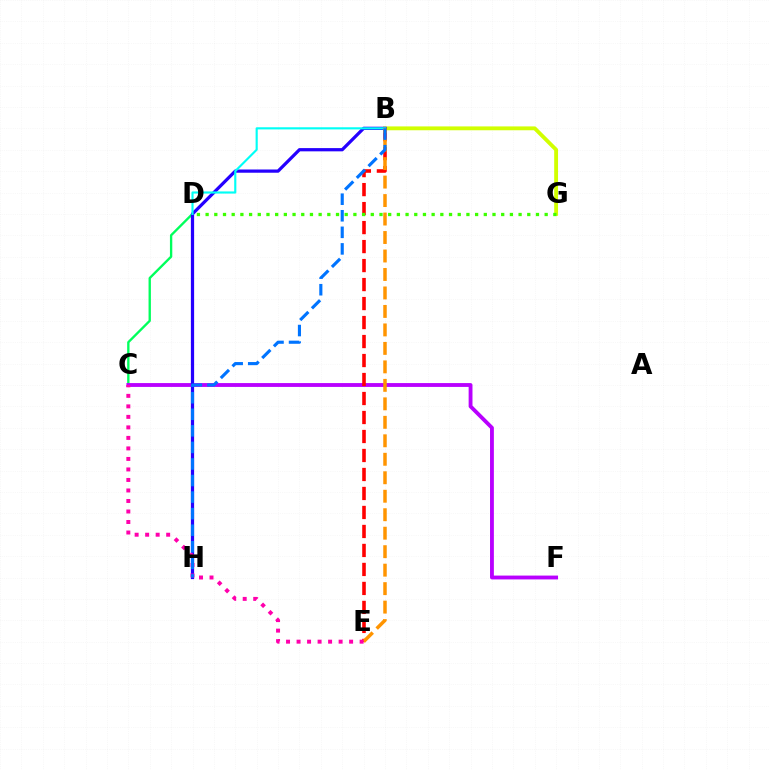{('C', 'D'): [{'color': '#00ff5c', 'line_style': 'solid', 'thickness': 1.69}], ('C', 'F'): [{'color': '#b900ff', 'line_style': 'solid', 'thickness': 2.77}], ('B', 'G'): [{'color': '#d1ff00', 'line_style': 'solid', 'thickness': 2.77}], ('B', 'H'): [{'color': '#2500ff', 'line_style': 'solid', 'thickness': 2.33}, {'color': '#0074ff', 'line_style': 'dashed', 'thickness': 2.25}], ('B', 'E'): [{'color': '#ff0000', 'line_style': 'dashed', 'thickness': 2.58}, {'color': '#ff9400', 'line_style': 'dashed', 'thickness': 2.51}], ('B', 'D'): [{'color': '#00fff6', 'line_style': 'solid', 'thickness': 1.54}], ('D', 'G'): [{'color': '#3dff00', 'line_style': 'dotted', 'thickness': 2.36}], ('C', 'E'): [{'color': '#ff00ac', 'line_style': 'dotted', 'thickness': 2.86}]}